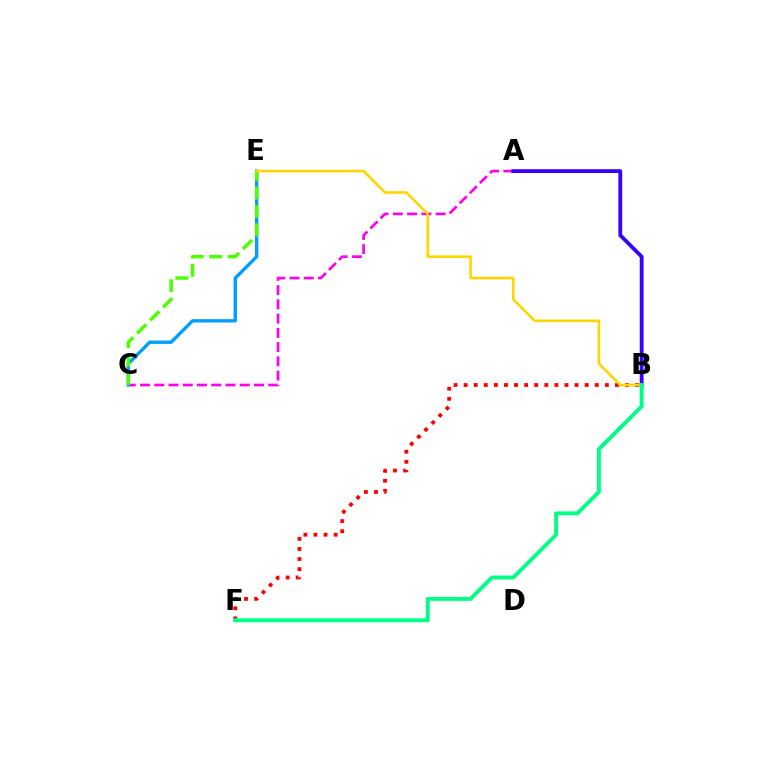{('B', 'F'): [{'color': '#ff0000', 'line_style': 'dotted', 'thickness': 2.74}, {'color': '#00ff86', 'line_style': 'solid', 'thickness': 2.81}], ('A', 'C'): [{'color': '#ff00ed', 'line_style': 'dashed', 'thickness': 1.94}], ('C', 'E'): [{'color': '#009eff', 'line_style': 'solid', 'thickness': 2.42}, {'color': '#4fff00', 'line_style': 'dashed', 'thickness': 2.5}], ('A', 'B'): [{'color': '#3700ff', 'line_style': 'solid', 'thickness': 2.75}], ('B', 'E'): [{'color': '#ffd500', 'line_style': 'solid', 'thickness': 1.87}]}